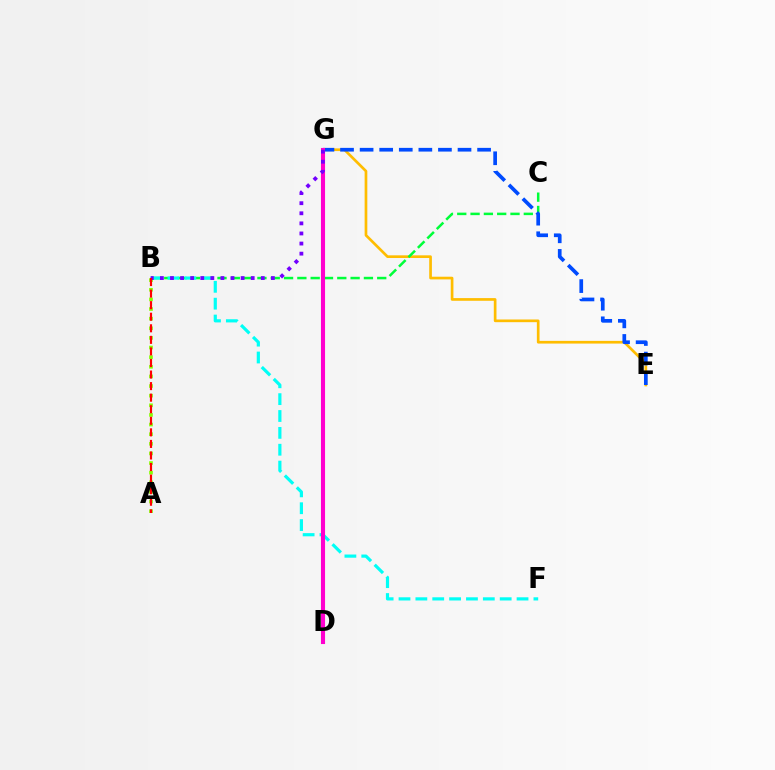{('E', 'G'): [{'color': '#ffbd00', 'line_style': 'solid', 'thickness': 1.93}, {'color': '#004bff', 'line_style': 'dashed', 'thickness': 2.66}], ('B', 'C'): [{'color': '#00ff39', 'line_style': 'dashed', 'thickness': 1.81}], ('A', 'B'): [{'color': '#84ff00', 'line_style': 'dotted', 'thickness': 2.62}, {'color': '#ff0000', 'line_style': 'dashed', 'thickness': 1.57}], ('B', 'F'): [{'color': '#00fff6', 'line_style': 'dashed', 'thickness': 2.29}], ('D', 'G'): [{'color': '#ff00cf', 'line_style': 'solid', 'thickness': 2.95}], ('B', 'G'): [{'color': '#7200ff', 'line_style': 'dotted', 'thickness': 2.74}]}